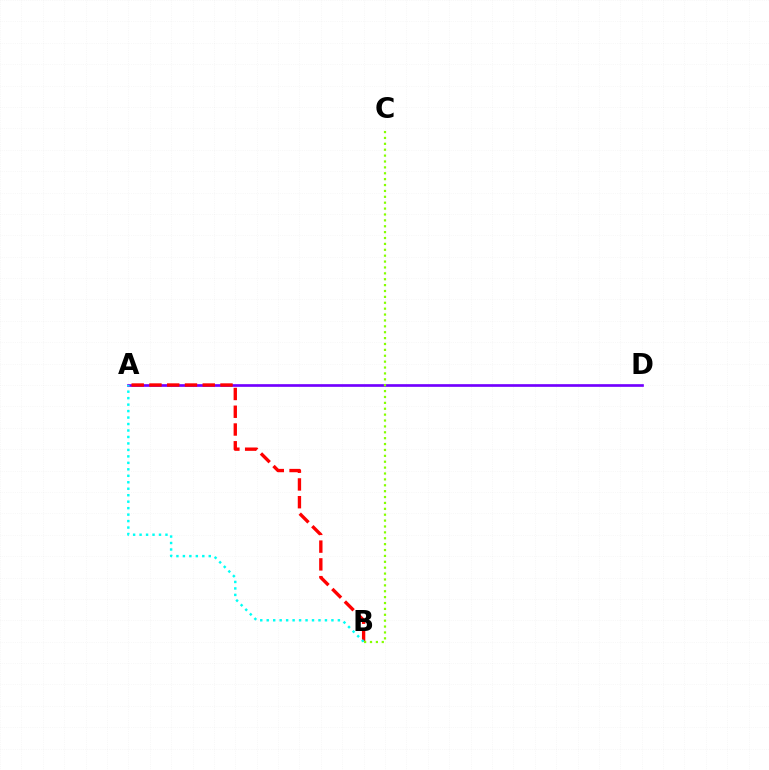{('A', 'D'): [{'color': '#7200ff', 'line_style': 'solid', 'thickness': 1.93}], ('A', 'B'): [{'color': '#ff0000', 'line_style': 'dashed', 'thickness': 2.41}, {'color': '#00fff6', 'line_style': 'dotted', 'thickness': 1.76}], ('B', 'C'): [{'color': '#84ff00', 'line_style': 'dotted', 'thickness': 1.6}]}